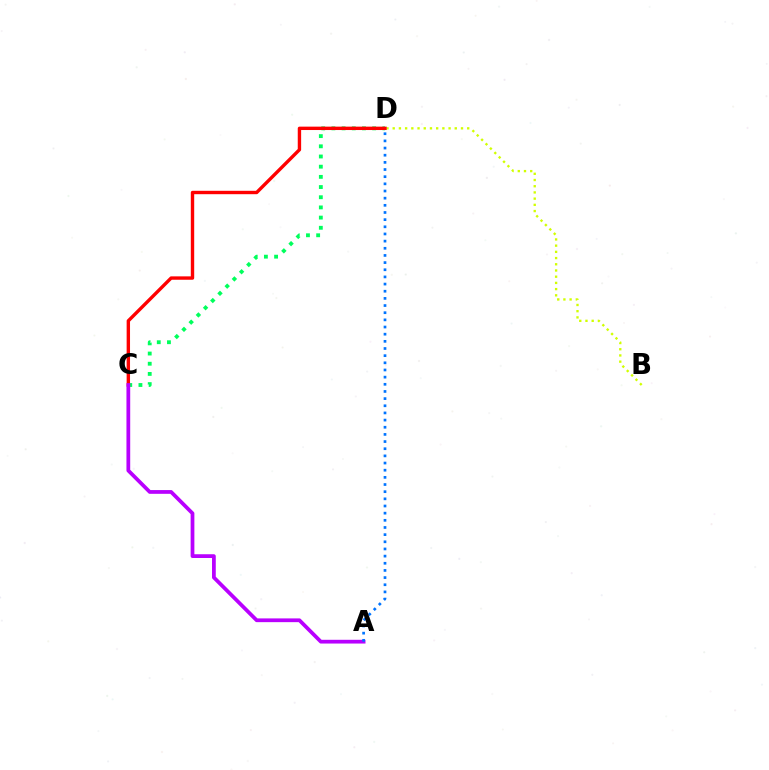{('B', 'D'): [{'color': '#d1ff00', 'line_style': 'dotted', 'thickness': 1.69}], ('C', 'D'): [{'color': '#00ff5c', 'line_style': 'dotted', 'thickness': 2.77}, {'color': '#ff0000', 'line_style': 'solid', 'thickness': 2.44}], ('A', 'C'): [{'color': '#b900ff', 'line_style': 'solid', 'thickness': 2.7}], ('A', 'D'): [{'color': '#0074ff', 'line_style': 'dotted', 'thickness': 1.95}]}